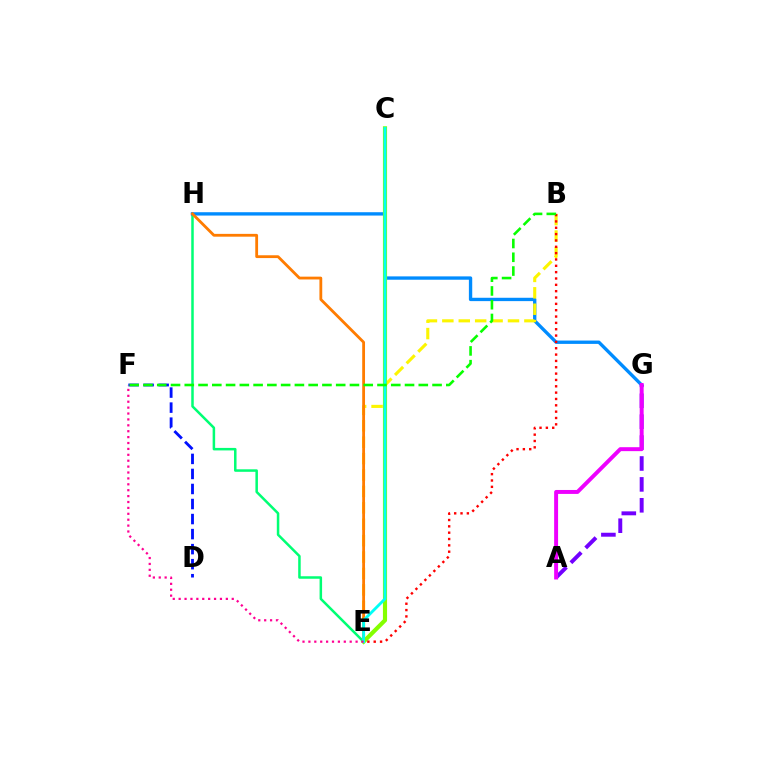{('E', 'H'): [{'color': '#00ff74', 'line_style': 'solid', 'thickness': 1.81}, {'color': '#ff7c00', 'line_style': 'solid', 'thickness': 2.02}], ('D', 'F'): [{'color': '#0010ff', 'line_style': 'dashed', 'thickness': 2.04}], ('G', 'H'): [{'color': '#008cff', 'line_style': 'solid', 'thickness': 2.41}], ('B', 'E'): [{'color': '#fcf500', 'line_style': 'dashed', 'thickness': 2.23}, {'color': '#ff0000', 'line_style': 'dotted', 'thickness': 1.72}], ('C', 'E'): [{'color': '#84ff00', 'line_style': 'solid', 'thickness': 2.98}, {'color': '#00fff6', 'line_style': 'solid', 'thickness': 2.05}], ('A', 'G'): [{'color': '#7200ff', 'line_style': 'dashed', 'thickness': 2.84}, {'color': '#ee00ff', 'line_style': 'solid', 'thickness': 2.84}], ('E', 'F'): [{'color': '#ff0094', 'line_style': 'dotted', 'thickness': 1.6}], ('B', 'F'): [{'color': '#08ff00', 'line_style': 'dashed', 'thickness': 1.87}]}